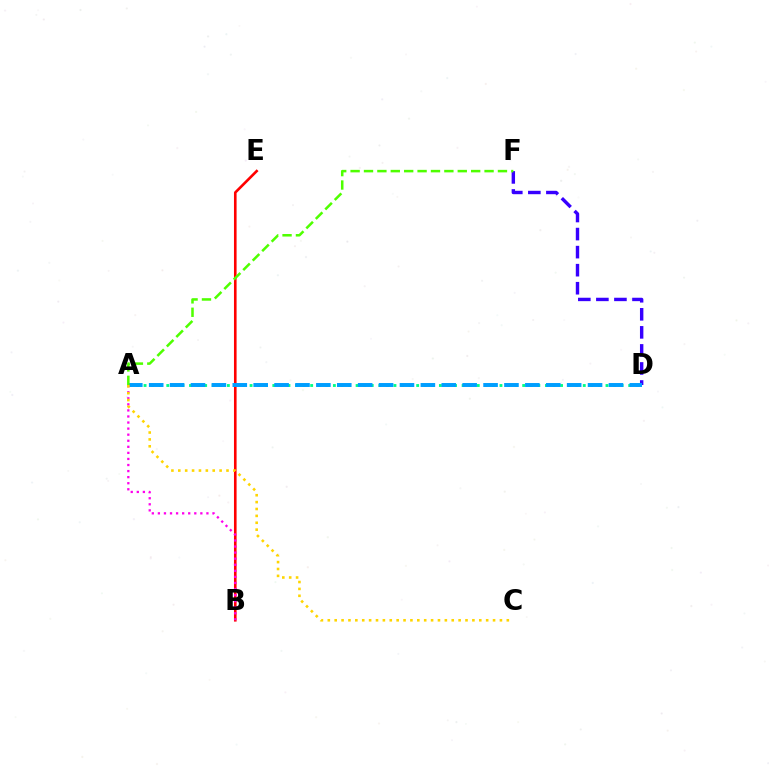{('A', 'D'): [{'color': '#00ff86', 'line_style': 'dotted', 'thickness': 2.06}, {'color': '#009eff', 'line_style': 'dashed', 'thickness': 2.84}], ('B', 'E'): [{'color': '#ff0000', 'line_style': 'solid', 'thickness': 1.89}], ('D', 'F'): [{'color': '#3700ff', 'line_style': 'dashed', 'thickness': 2.45}], ('A', 'B'): [{'color': '#ff00ed', 'line_style': 'dotted', 'thickness': 1.65}], ('A', 'F'): [{'color': '#4fff00', 'line_style': 'dashed', 'thickness': 1.82}], ('A', 'C'): [{'color': '#ffd500', 'line_style': 'dotted', 'thickness': 1.87}]}